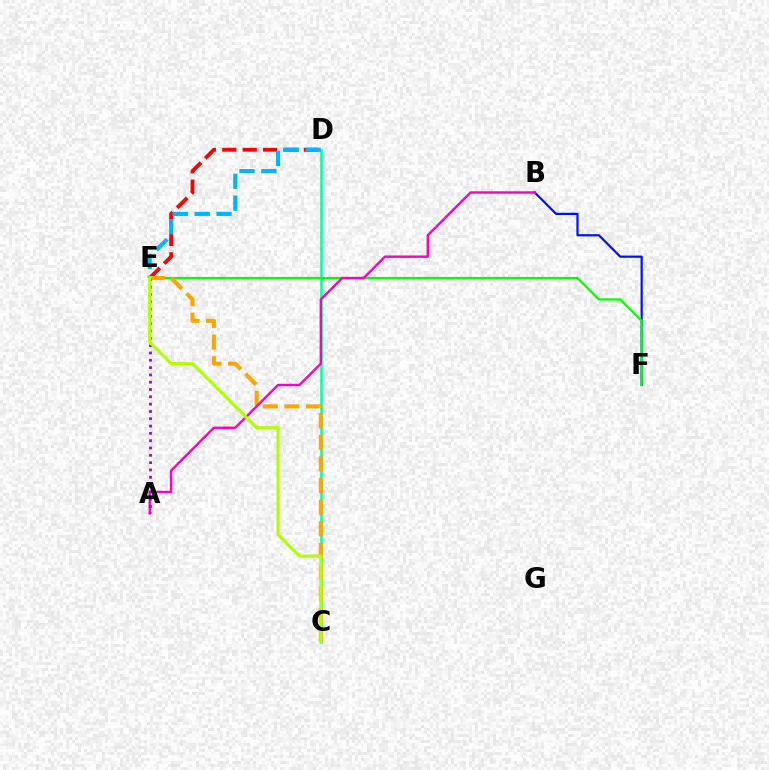{('D', 'E'): [{'color': '#ff0000', 'line_style': 'dashed', 'thickness': 2.77}, {'color': '#00b5ff', 'line_style': 'dashed', 'thickness': 2.98}], ('B', 'F'): [{'color': '#0010ff', 'line_style': 'solid', 'thickness': 1.59}], ('C', 'D'): [{'color': '#00ff9d', 'line_style': 'solid', 'thickness': 1.8}], ('E', 'F'): [{'color': '#08ff00', 'line_style': 'solid', 'thickness': 1.62}], ('C', 'E'): [{'color': '#ffa500', 'line_style': 'dashed', 'thickness': 2.94}, {'color': '#b3ff00', 'line_style': 'solid', 'thickness': 2.28}], ('A', 'B'): [{'color': '#ff00bd', 'line_style': 'solid', 'thickness': 1.74}], ('A', 'E'): [{'color': '#9b00ff', 'line_style': 'dotted', 'thickness': 1.99}]}